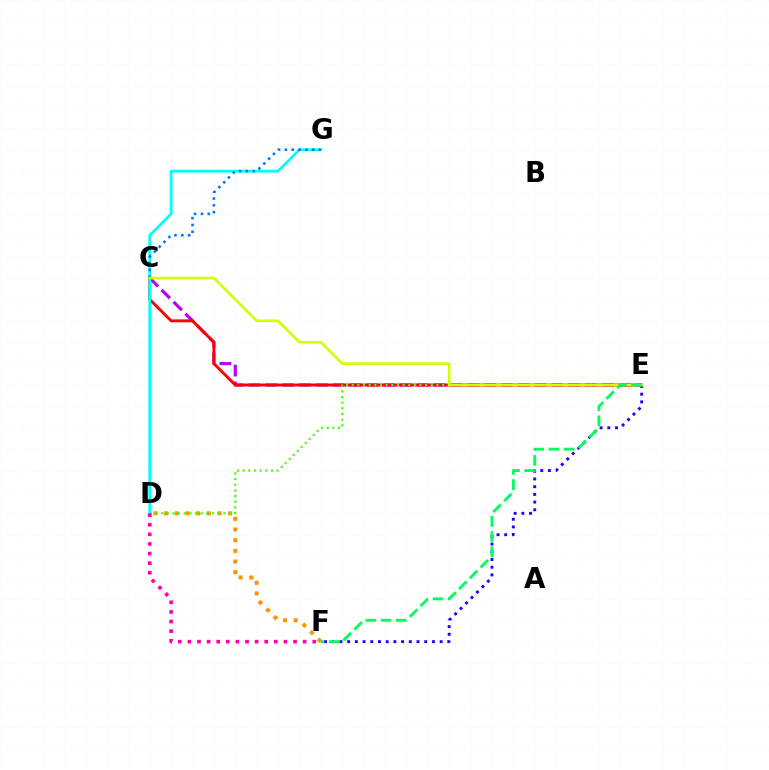{('C', 'E'): [{'color': '#b900ff', 'line_style': 'dashed', 'thickness': 2.29}, {'color': '#ff0000', 'line_style': 'solid', 'thickness': 2.08}, {'color': '#d1ff00', 'line_style': 'solid', 'thickness': 1.89}], ('E', 'F'): [{'color': '#2500ff', 'line_style': 'dotted', 'thickness': 2.09}, {'color': '#00ff5c', 'line_style': 'dashed', 'thickness': 2.06}], ('D', 'F'): [{'color': '#ff9400', 'line_style': 'dotted', 'thickness': 2.9}, {'color': '#ff00ac', 'line_style': 'dotted', 'thickness': 2.61}], ('D', 'E'): [{'color': '#3dff00', 'line_style': 'dotted', 'thickness': 1.54}], ('D', 'G'): [{'color': '#00fff6', 'line_style': 'solid', 'thickness': 1.99}], ('C', 'G'): [{'color': '#0074ff', 'line_style': 'dotted', 'thickness': 1.86}]}